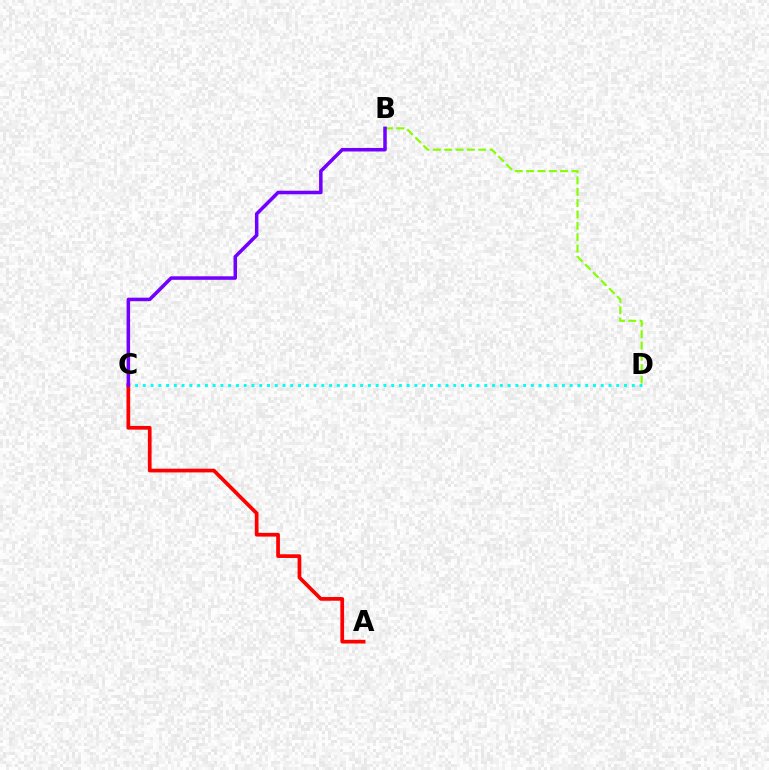{('B', 'D'): [{'color': '#84ff00', 'line_style': 'dashed', 'thickness': 1.54}], ('C', 'D'): [{'color': '#00fff6', 'line_style': 'dotted', 'thickness': 2.11}], ('A', 'C'): [{'color': '#ff0000', 'line_style': 'solid', 'thickness': 2.67}], ('B', 'C'): [{'color': '#7200ff', 'line_style': 'solid', 'thickness': 2.54}]}